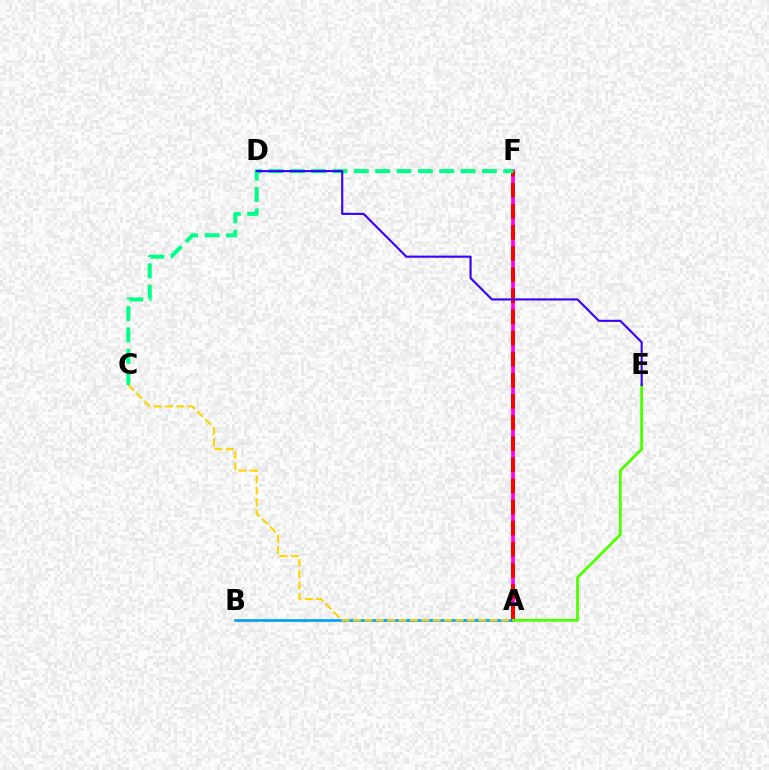{('A', 'F'): [{'color': '#ff00ed', 'line_style': 'solid', 'thickness': 2.63}, {'color': '#ff0000', 'line_style': 'dashed', 'thickness': 2.87}], ('A', 'B'): [{'color': '#009eff', 'line_style': 'solid', 'thickness': 1.92}], ('A', 'C'): [{'color': '#ffd500', 'line_style': 'dashed', 'thickness': 1.55}], ('C', 'F'): [{'color': '#00ff86', 'line_style': 'dashed', 'thickness': 2.9}], ('A', 'E'): [{'color': '#4fff00', 'line_style': 'solid', 'thickness': 2.03}], ('D', 'E'): [{'color': '#3700ff', 'line_style': 'solid', 'thickness': 1.52}]}